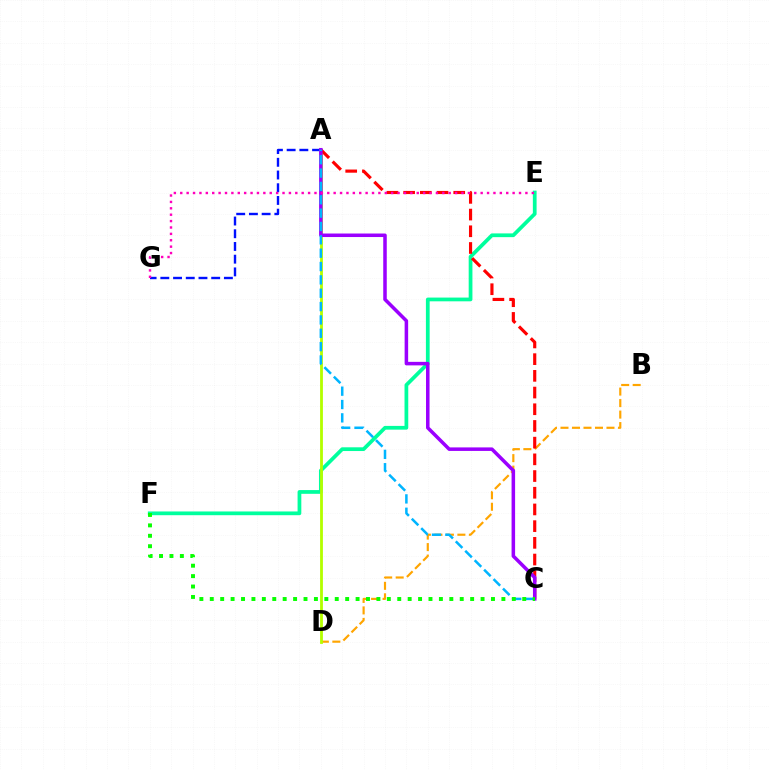{('B', 'D'): [{'color': '#ffa500', 'line_style': 'dashed', 'thickness': 1.56}], ('E', 'F'): [{'color': '#00ff9d', 'line_style': 'solid', 'thickness': 2.69}], ('A', 'G'): [{'color': '#0010ff', 'line_style': 'dashed', 'thickness': 1.73}], ('A', 'D'): [{'color': '#b3ff00', 'line_style': 'solid', 'thickness': 2.03}], ('A', 'C'): [{'color': '#ff0000', 'line_style': 'dashed', 'thickness': 2.27}, {'color': '#9b00ff', 'line_style': 'solid', 'thickness': 2.54}, {'color': '#00b5ff', 'line_style': 'dashed', 'thickness': 1.81}], ('E', 'G'): [{'color': '#ff00bd', 'line_style': 'dotted', 'thickness': 1.74}], ('C', 'F'): [{'color': '#08ff00', 'line_style': 'dotted', 'thickness': 2.83}]}